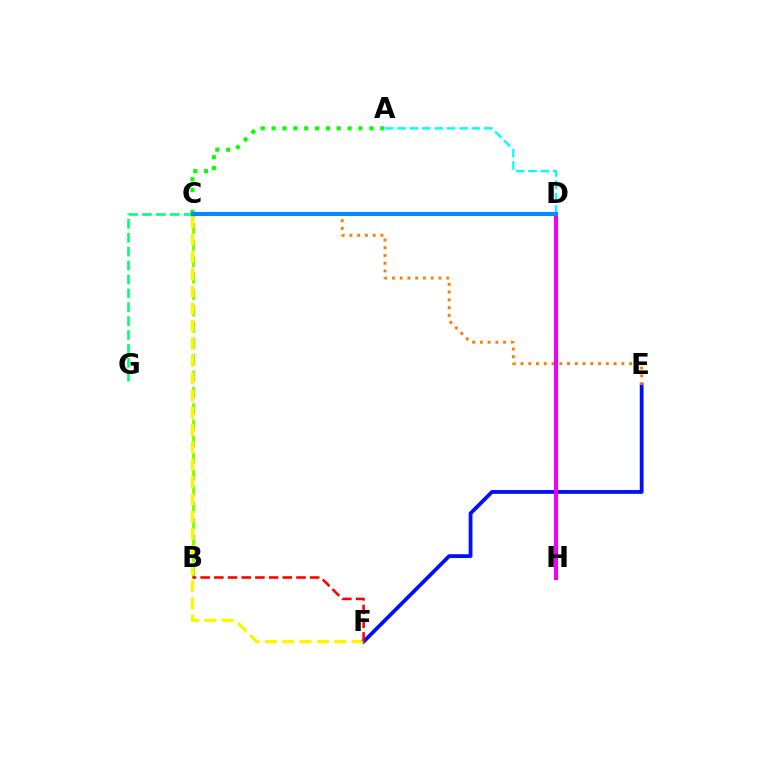{('A', 'D'): [{'color': '#00fff6', 'line_style': 'dashed', 'thickness': 1.68}], ('E', 'F'): [{'color': '#0010ff', 'line_style': 'solid', 'thickness': 2.74}], ('C', 'E'): [{'color': '#ff7c00', 'line_style': 'dotted', 'thickness': 2.11}], ('B', 'C'): [{'color': '#84ff00', 'line_style': 'dashed', 'thickness': 2.23}], ('D', 'H'): [{'color': '#ff0094', 'line_style': 'solid', 'thickness': 2.96}, {'color': '#ee00ff', 'line_style': 'solid', 'thickness': 2.64}], ('C', 'F'): [{'color': '#fcf500', 'line_style': 'dashed', 'thickness': 2.36}], ('C', 'D'): [{'color': '#7200ff', 'line_style': 'dotted', 'thickness': 2.72}, {'color': '#008cff', 'line_style': 'solid', 'thickness': 2.93}], ('A', 'C'): [{'color': '#08ff00', 'line_style': 'dotted', 'thickness': 2.95}], ('C', 'G'): [{'color': '#00ff74', 'line_style': 'dashed', 'thickness': 1.89}], ('B', 'F'): [{'color': '#ff0000', 'line_style': 'dashed', 'thickness': 1.86}]}